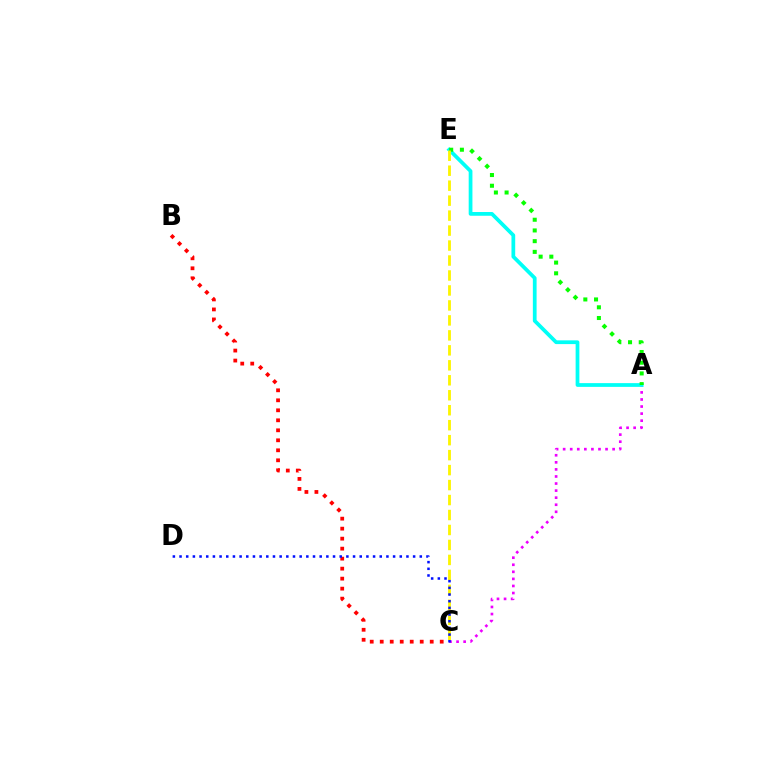{('A', 'C'): [{'color': '#ee00ff', 'line_style': 'dotted', 'thickness': 1.92}], ('A', 'E'): [{'color': '#00fff6', 'line_style': 'solid', 'thickness': 2.7}, {'color': '#08ff00', 'line_style': 'dotted', 'thickness': 2.91}], ('C', 'E'): [{'color': '#fcf500', 'line_style': 'dashed', 'thickness': 2.03}], ('B', 'C'): [{'color': '#ff0000', 'line_style': 'dotted', 'thickness': 2.72}], ('C', 'D'): [{'color': '#0010ff', 'line_style': 'dotted', 'thickness': 1.81}]}